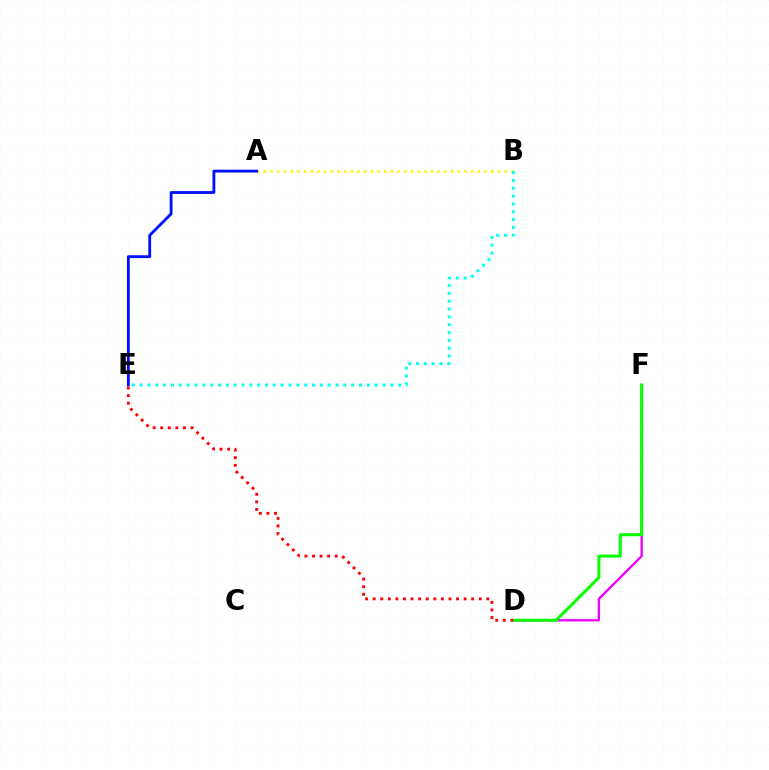{('A', 'B'): [{'color': '#fcf500', 'line_style': 'dotted', 'thickness': 1.82}], ('A', 'E'): [{'color': '#0010ff', 'line_style': 'solid', 'thickness': 2.04}], ('D', 'F'): [{'color': '#ee00ff', 'line_style': 'solid', 'thickness': 1.69}, {'color': '#08ff00', 'line_style': 'solid', 'thickness': 2.18}], ('B', 'E'): [{'color': '#00fff6', 'line_style': 'dotted', 'thickness': 2.13}], ('D', 'E'): [{'color': '#ff0000', 'line_style': 'dotted', 'thickness': 2.06}]}